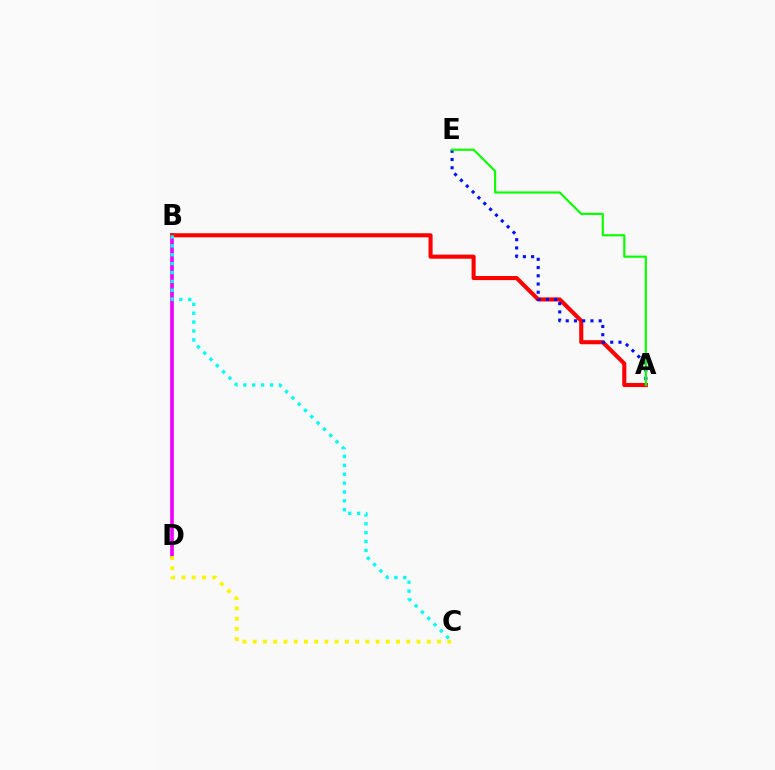{('B', 'D'): [{'color': '#ee00ff', 'line_style': 'solid', 'thickness': 2.62}], ('C', 'D'): [{'color': '#fcf500', 'line_style': 'dotted', 'thickness': 2.78}], ('A', 'B'): [{'color': '#ff0000', 'line_style': 'solid', 'thickness': 2.94}], ('B', 'C'): [{'color': '#00fff6', 'line_style': 'dotted', 'thickness': 2.41}], ('A', 'E'): [{'color': '#0010ff', 'line_style': 'dotted', 'thickness': 2.24}, {'color': '#08ff00', 'line_style': 'solid', 'thickness': 1.55}]}